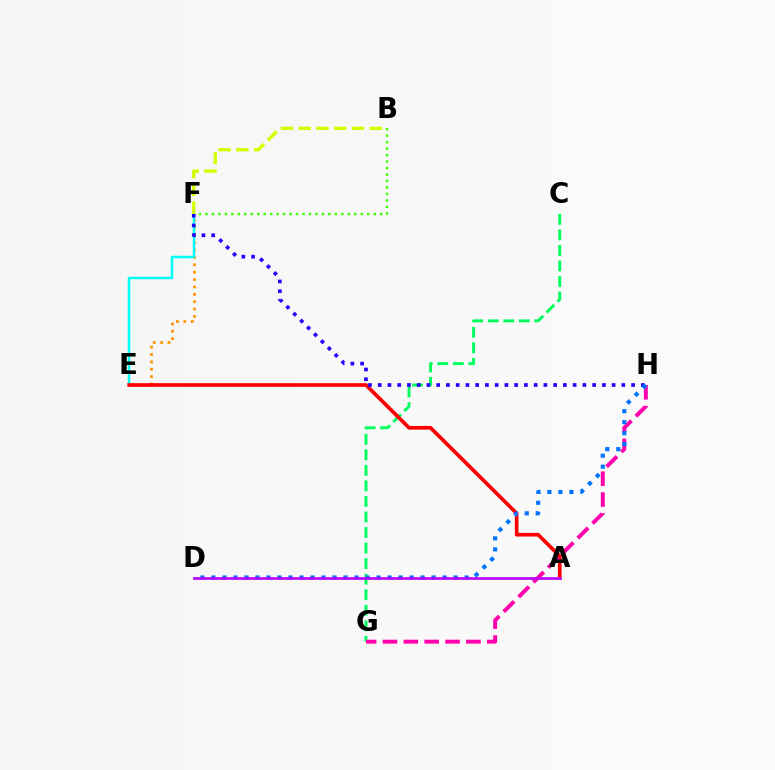{('E', 'F'): [{'color': '#ff9400', 'line_style': 'dotted', 'thickness': 2.0}, {'color': '#00fff6', 'line_style': 'solid', 'thickness': 1.79}], ('C', 'G'): [{'color': '#00ff5c', 'line_style': 'dashed', 'thickness': 2.11}], ('A', 'E'): [{'color': '#ff0000', 'line_style': 'solid', 'thickness': 2.65}], ('B', 'F'): [{'color': '#3dff00', 'line_style': 'dotted', 'thickness': 1.76}, {'color': '#d1ff00', 'line_style': 'dashed', 'thickness': 2.41}], ('G', 'H'): [{'color': '#ff00ac', 'line_style': 'dashed', 'thickness': 2.83}], ('F', 'H'): [{'color': '#2500ff', 'line_style': 'dotted', 'thickness': 2.65}], ('D', 'H'): [{'color': '#0074ff', 'line_style': 'dotted', 'thickness': 2.99}], ('A', 'D'): [{'color': '#b900ff', 'line_style': 'solid', 'thickness': 1.93}]}